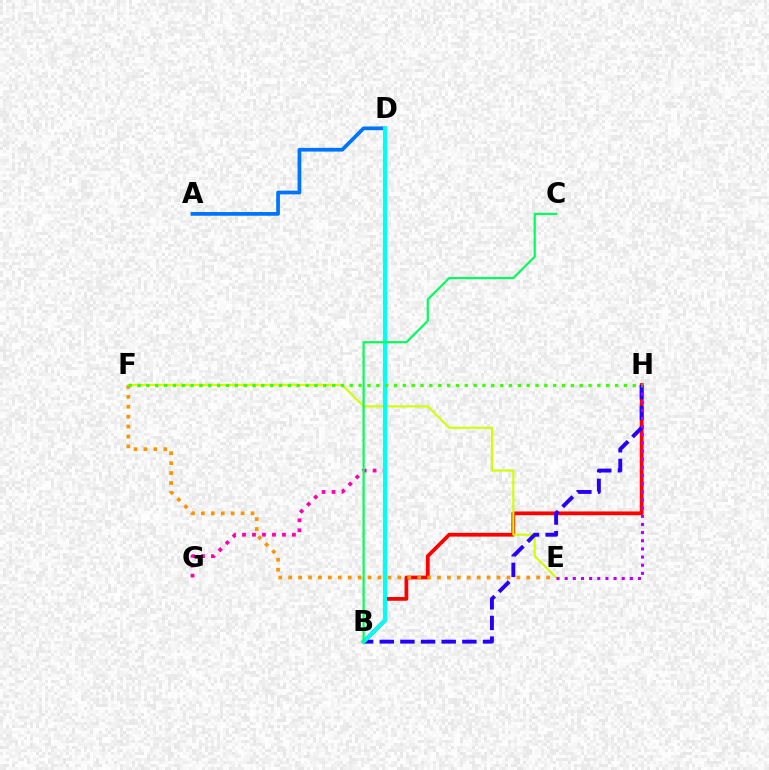{('D', 'G'): [{'color': '#ff00ac', 'line_style': 'dotted', 'thickness': 2.71}], ('A', 'D'): [{'color': '#0074ff', 'line_style': 'solid', 'thickness': 2.69}], ('B', 'H'): [{'color': '#ff0000', 'line_style': 'solid', 'thickness': 2.72}, {'color': '#2500ff', 'line_style': 'dashed', 'thickness': 2.8}], ('E', 'F'): [{'color': '#ff9400', 'line_style': 'dotted', 'thickness': 2.7}, {'color': '#d1ff00', 'line_style': 'solid', 'thickness': 1.52}], ('E', 'H'): [{'color': '#b900ff', 'line_style': 'dotted', 'thickness': 2.21}], ('B', 'D'): [{'color': '#00fff6', 'line_style': 'solid', 'thickness': 2.98}], ('B', 'C'): [{'color': '#00ff5c', 'line_style': 'solid', 'thickness': 1.57}], ('F', 'H'): [{'color': '#3dff00', 'line_style': 'dotted', 'thickness': 2.4}]}